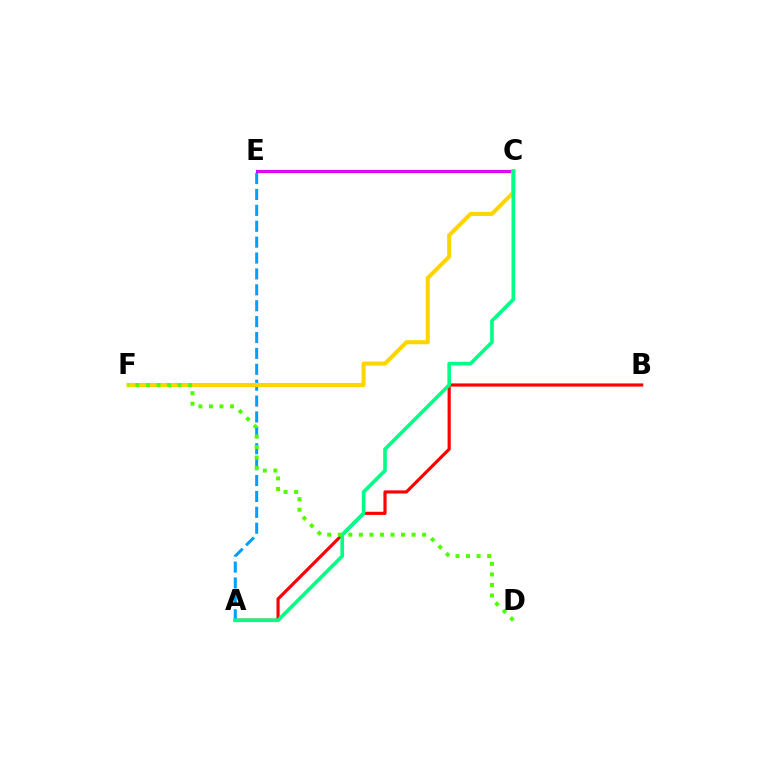{('C', 'E'): [{'color': '#3700ff', 'line_style': 'solid', 'thickness': 2.24}, {'color': '#ff00ed', 'line_style': 'solid', 'thickness': 1.9}], ('A', 'B'): [{'color': '#ff0000', 'line_style': 'solid', 'thickness': 2.27}], ('A', 'E'): [{'color': '#009eff', 'line_style': 'dashed', 'thickness': 2.16}], ('C', 'F'): [{'color': '#ffd500', 'line_style': 'solid', 'thickness': 2.94}], ('A', 'C'): [{'color': '#00ff86', 'line_style': 'solid', 'thickness': 2.63}], ('D', 'F'): [{'color': '#4fff00', 'line_style': 'dotted', 'thickness': 2.87}]}